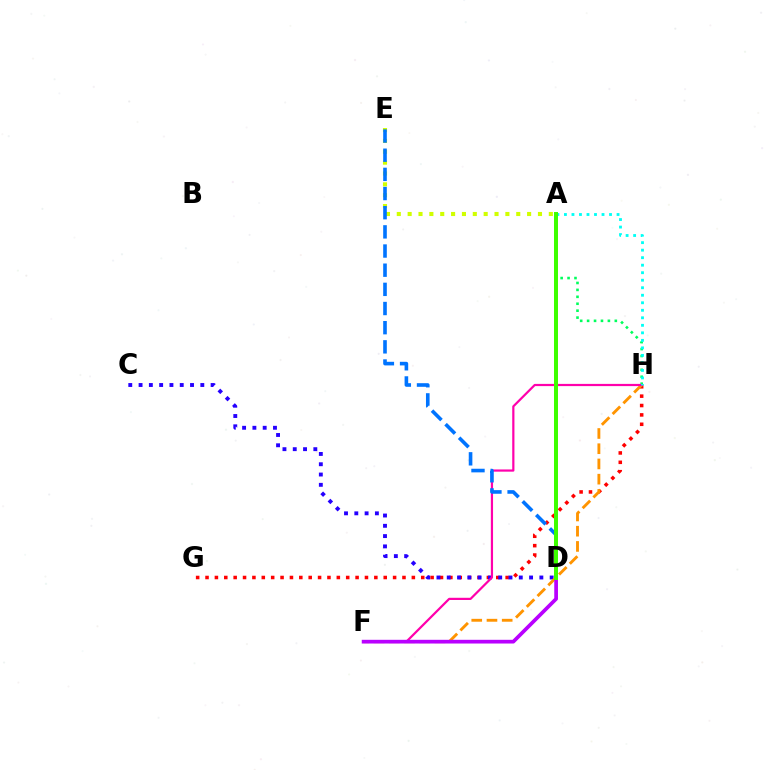{('G', 'H'): [{'color': '#ff0000', 'line_style': 'dotted', 'thickness': 2.55}], ('C', 'D'): [{'color': '#2500ff', 'line_style': 'dotted', 'thickness': 2.8}], ('A', 'E'): [{'color': '#d1ff00', 'line_style': 'dotted', 'thickness': 2.95}], ('A', 'H'): [{'color': '#00ff5c', 'line_style': 'dotted', 'thickness': 1.88}, {'color': '#00fff6', 'line_style': 'dotted', 'thickness': 2.04}], ('F', 'H'): [{'color': '#ff9400', 'line_style': 'dashed', 'thickness': 2.07}, {'color': '#ff00ac', 'line_style': 'solid', 'thickness': 1.59}], ('D', 'F'): [{'color': '#b900ff', 'line_style': 'solid', 'thickness': 2.68}], ('D', 'E'): [{'color': '#0074ff', 'line_style': 'dashed', 'thickness': 2.6}], ('A', 'D'): [{'color': '#3dff00', 'line_style': 'solid', 'thickness': 2.87}]}